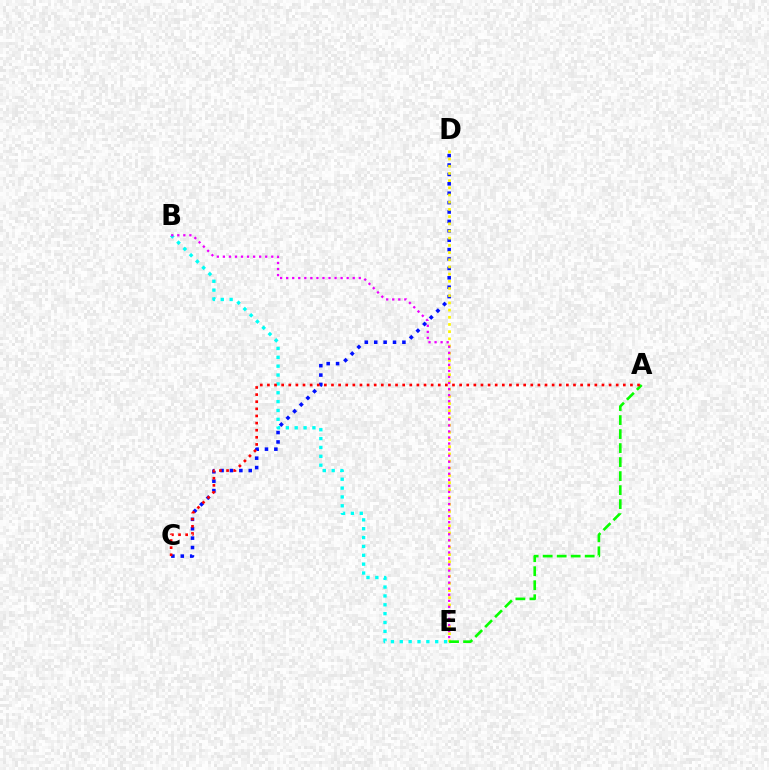{('B', 'E'): [{'color': '#00fff6', 'line_style': 'dotted', 'thickness': 2.41}, {'color': '#ee00ff', 'line_style': 'dotted', 'thickness': 1.64}], ('C', 'D'): [{'color': '#0010ff', 'line_style': 'dotted', 'thickness': 2.55}], ('D', 'E'): [{'color': '#fcf500', 'line_style': 'dotted', 'thickness': 1.95}], ('A', 'E'): [{'color': '#08ff00', 'line_style': 'dashed', 'thickness': 1.9}], ('A', 'C'): [{'color': '#ff0000', 'line_style': 'dotted', 'thickness': 1.93}]}